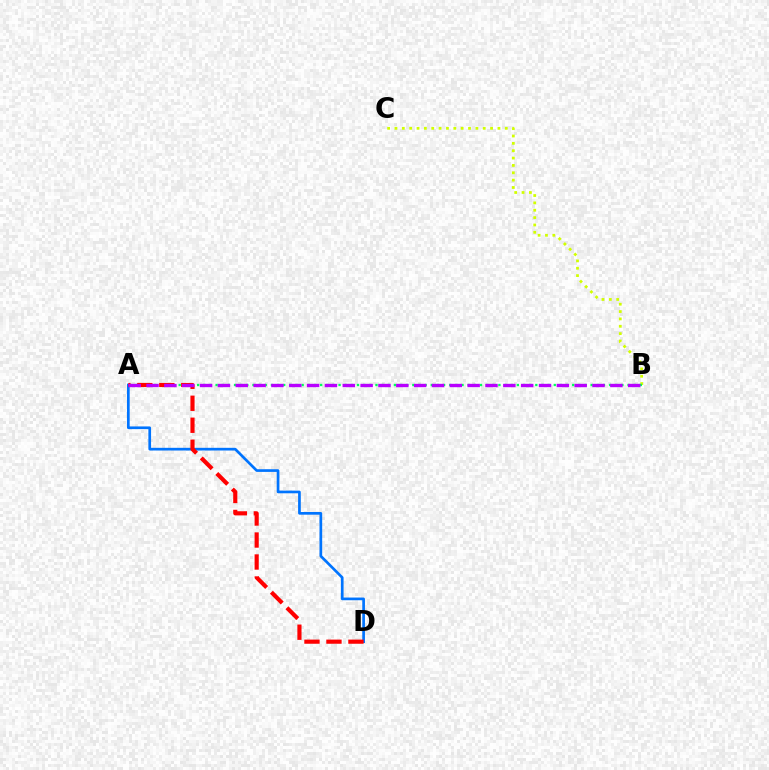{('B', 'C'): [{'color': '#d1ff00', 'line_style': 'dotted', 'thickness': 2.0}], ('A', 'D'): [{'color': '#0074ff', 'line_style': 'solid', 'thickness': 1.94}, {'color': '#ff0000', 'line_style': 'dashed', 'thickness': 2.99}], ('A', 'B'): [{'color': '#00ff5c', 'line_style': 'dotted', 'thickness': 1.67}, {'color': '#b900ff', 'line_style': 'dashed', 'thickness': 2.42}]}